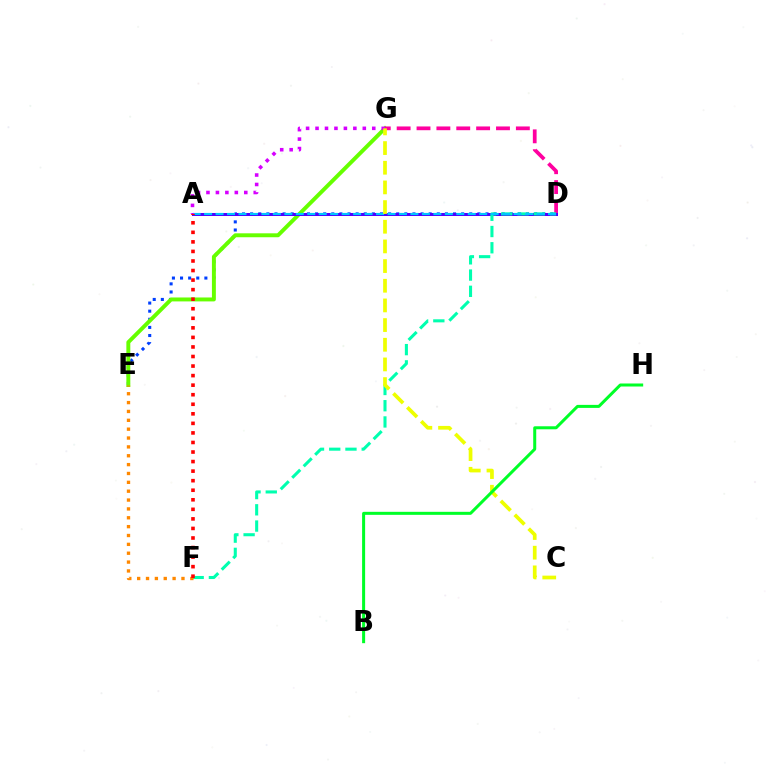{('D', 'E'): [{'color': '#003fff', 'line_style': 'dotted', 'thickness': 2.21}], ('E', 'G'): [{'color': '#66ff00', 'line_style': 'solid', 'thickness': 2.83}], ('D', 'G'): [{'color': '#ff00a0', 'line_style': 'dashed', 'thickness': 2.7}], ('A', 'D'): [{'color': '#4f00ff', 'line_style': 'solid', 'thickness': 2.16}, {'color': '#00c7ff', 'line_style': 'dashed', 'thickness': 1.56}], ('D', 'F'): [{'color': '#00ffaf', 'line_style': 'dashed', 'thickness': 2.21}], ('E', 'F'): [{'color': '#ff8800', 'line_style': 'dotted', 'thickness': 2.41}], ('A', 'G'): [{'color': '#d600ff', 'line_style': 'dotted', 'thickness': 2.57}], ('C', 'G'): [{'color': '#eeff00', 'line_style': 'dashed', 'thickness': 2.67}], ('A', 'F'): [{'color': '#ff0000', 'line_style': 'dotted', 'thickness': 2.6}], ('B', 'H'): [{'color': '#00ff27', 'line_style': 'solid', 'thickness': 2.17}]}